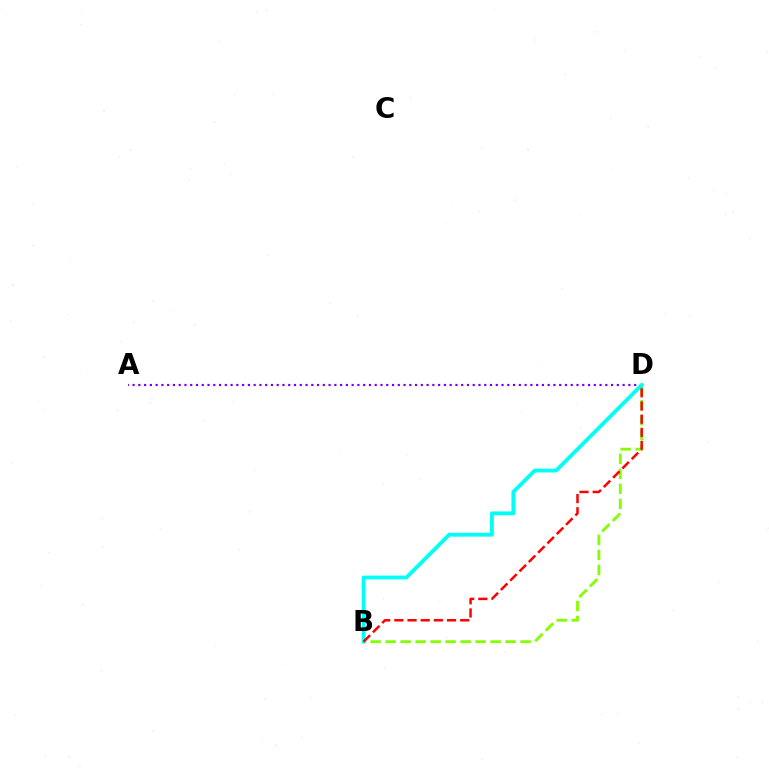{('B', 'D'): [{'color': '#84ff00', 'line_style': 'dashed', 'thickness': 2.04}, {'color': '#00fff6', 'line_style': 'solid', 'thickness': 2.74}, {'color': '#ff0000', 'line_style': 'dashed', 'thickness': 1.79}], ('A', 'D'): [{'color': '#7200ff', 'line_style': 'dotted', 'thickness': 1.57}]}